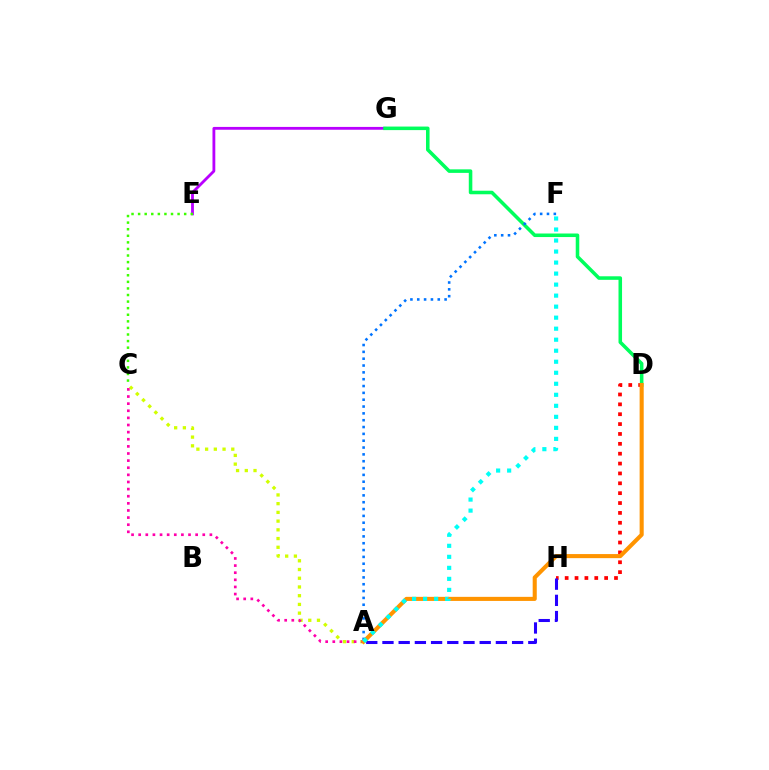{('E', 'G'): [{'color': '#b900ff', 'line_style': 'solid', 'thickness': 2.03}], ('D', 'H'): [{'color': '#ff0000', 'line_style': 'dotted', 'thickness': 2.68}], ('D', 'G'): [{'color': '#00ff5c', 'line_style': 'solid', 'thickness': 2.55}], ('A', 'F'): [{'color': '#0074ff', 'line_style': 'dotted', 'thickness': 1.86}, {'color': '#00fff6', 'line_style': 'dotted', 'thickness': 2.99}], ('A', 'C'): [{'color': '#d1ff00', 'line_style': 'dotted', 'thickness': 2.37}, {'color': '#ff00ac', 'line_style': 'dotted', 'thickness': 1.93}], ('A', 'H'): [{'color': '#2500ff', 'line_style': 'dashed', 'thickness': 2.2}], ('C', 'E'): [{'color': '#3dff00', 'line_style': 'dotted', 'thickness': 1.79}], ('A', 'D'): [{'color': '#ff9400', 'line_style': 'solid', 'thickness': 2.94}]}